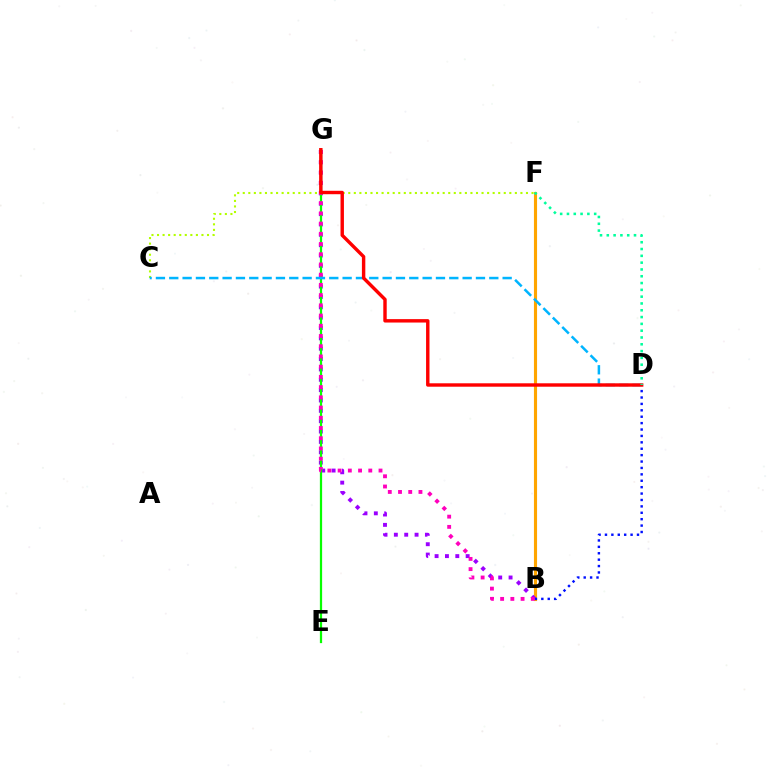{('B', 'F'): [{'color': '#ffa500', 'line_style': 'solid', 'thickness': 2.25}], ('B', 'G'): [{'color': '#9b00ff', 'line_style': 'dotted', 'thickness': 2.81}, {'color': '#ff00bd', 'line_style': 'dotted', 'thickness': 2.78}], ('C', 'F'): [{'color': '#b3ff00', 'line_style': 'dotted', 'thickness': 1.51}], ('E', 'G'): [{'color': '#08ff00', 'line_style': 'solid', 'thickness': 1.62}], ('B', 'D'): [{'color': '#0010ff', 'line_style': 'dotted', 'thickness': 1.74}], ('C', 'D'): [{'color': '#00b5ff', 'line_style': 'dashed', 'thickness': 1.81}], ('D', 'G'): [{'color': '#ff0000', 'line_style': 'solid', 'thickness': 2.46}], ('D', 'F'): [{'color': '#00ff9d', 'line_style': 'dotted', 'thickness': 1.85}]}